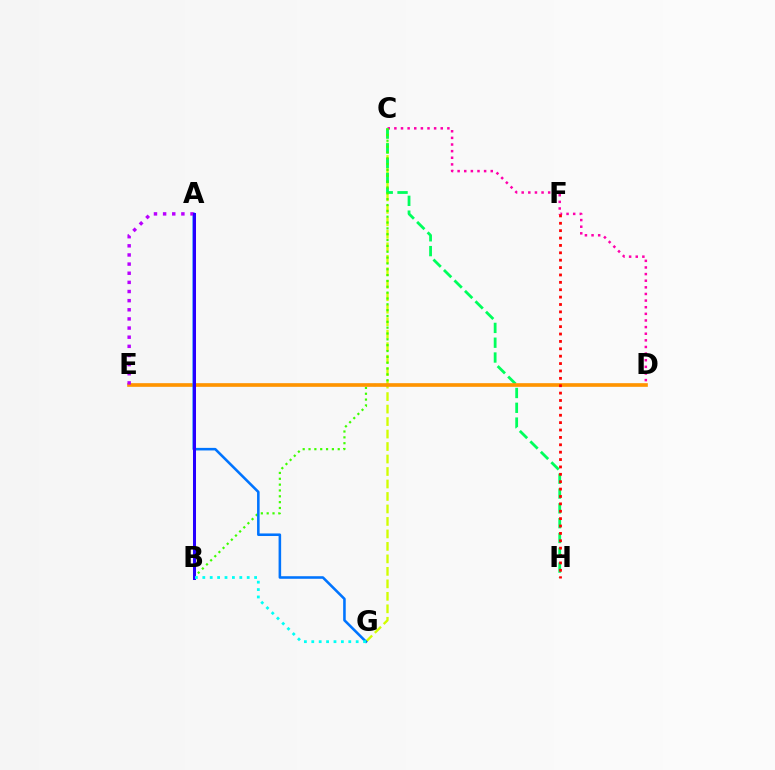{('C', 'D'): [{'color': '#ff00ac', 'line_style': 'dotted', 'thickness': 1.8}], ('C', 'G'): [{'color': '#d1ff00', 'line_style': 'dashed', 'thickness': 1.7}], ('C', 'H'): [{'color': '#00ff5c', 'line_style': 'dashed', 'thickness': 2.01}], ('B', 'C'): [{'color': '#3dff00', 'line_style': 'dotted', 'thickness': 1.59}], ('D', 'E'): [{'color': '#ff9400', 'line_style': 'solid', 'thickness': 2.63}], ('F', 'H'): [{'color': '#ff0000', 'line_style': 'dotted', 'thickness': 2.01}], ('A', 'G'): [{'color': '#0074ff', 'line_style': 'solid', 'thickness': 1.85}], ('A', 'E'): [{'color': '#b900ff', 'line_style': 'dotted', 'thickness': 2.48}], ('A', 'B'): [{'color': '#2500ff', 'line_style': 'solid', 'thickness': 2.17}], ('B', 'G'): [{'color': '#00fff6', 'line_style': 'dotted', 'thickness': 2.01}]}